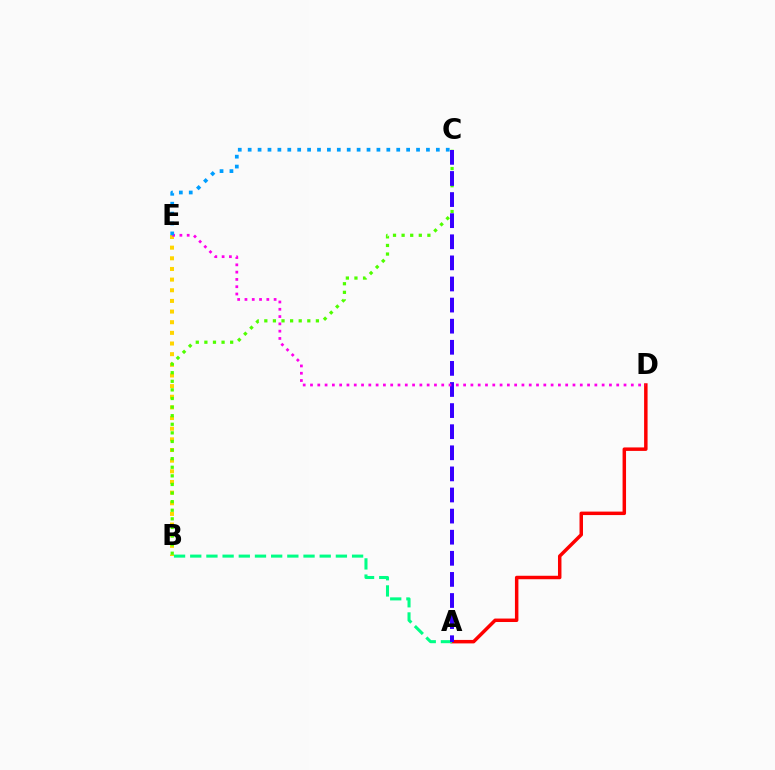{('B', 'E'): [{'color': '#ffd500', 'line_style': 'dotted', 'thickness': 2.89}], ('B', 'C'): [{'color': '#4fff00', 'line_style': 'dotted', 'thickness': 2.34}], ('A', 'D'): [{'color': '#ff0000', 'line_style': 'solid', 'thickness': 2.5}], ('A', 'B'): [{'color': '#00ff86', 'line_style': 'dashed', 'thickness': 2.2}], ('A', 'C'): [{'color': '#3700ff', 'line_style': 'dashed', 'thickness': 2.87}], ('D', 'E'): [{'color': '#ff00ed', 'line_style': 'dotted', 'thickness': 1.98}], ('C', 'E'): [{'color': '#009eff', 'line_style': 'dotted', 'thickness': 2.69}]}